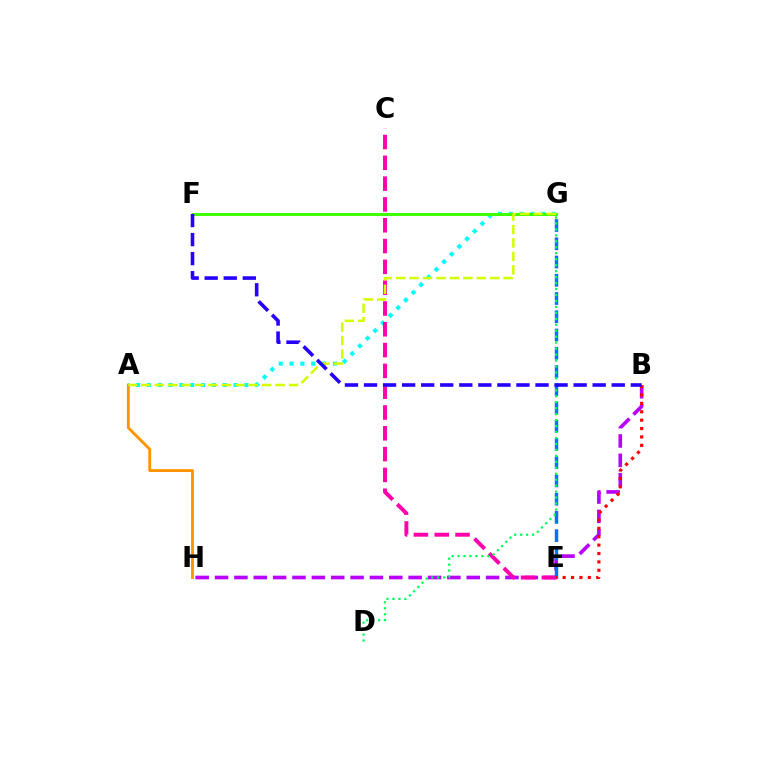{('A', 'G'): [{'color': '#00fff6', 'line_style': 'dotted', 'thickness': 2.94}, {'color': '#d1ff00', 'line_style': 'dashed', 'thickness': 1.83}], ('F', 'G'): [{'color': '#3dff00', 'line_style': 'solid', 'thickness': 2.13}], ('A', 'H'): [{'color': '#ff9400', 'line_style': 'solid', 'thickness': 2.06}], ('B', 'H'): [{'color': '#b900ff', 'line_style': 'dashed', 'thickness': 2.63}], ('C', 'E'): [{'color': '#ff00ac', 'line_style': 'dashed', 'thickness': 2.83}], ('E', 'G'): [{'color': '#0074ff', 'line_style': 'dashed', 'thickness': 2.48}], ('B', 'E'): [{'color': '#ff0000', 'line_style': 'dotted', 'thickness': 2.28}], ('D', 'G'): [{'color': '#00ff5c', 'line_style': 'dotted', 'thickness': 1.62}], ('B', 'F'): [{'color': '#2500ff', 'line_style': 'dashed', 'thickness': 2.59}]}